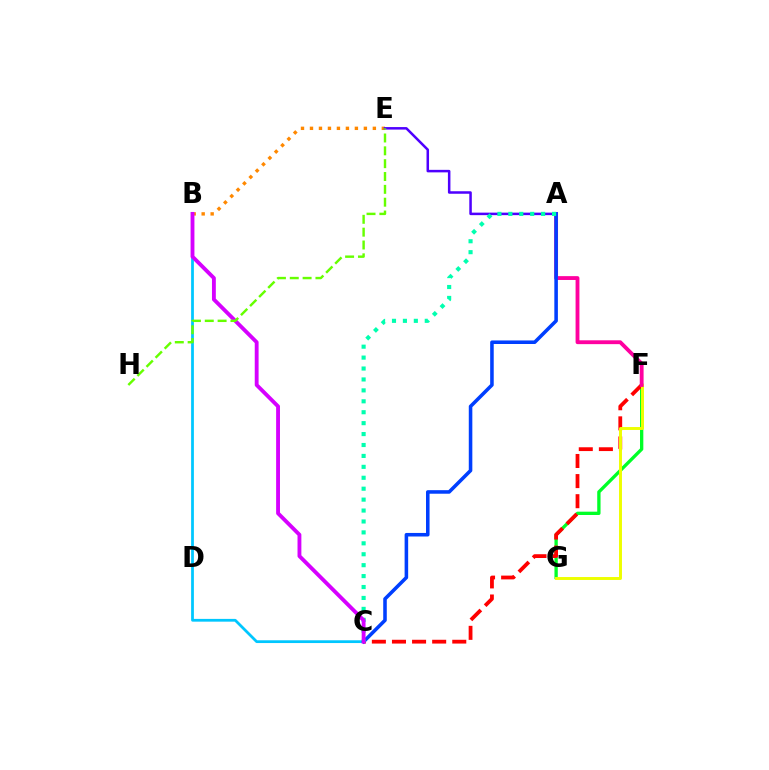{('F', 'G'): [{'color': '#00ff27', 'line_style': 'solid', 'thickness': 2.39}, {'color': '#eeff00', 'line_style': 'solid', 'thickness': 2.11}], ('C', 'F'): [{'color': '#ff0000', 'line_style': 'dashed', 'thickness': 2.73}], ('B', 'C'): [{'color': '#00c7ff', 'line_style': 'solid', 'thickness': 1.99}, {'color': '#d600ff', 'line_style': 'solid', 'thickness': 2.77}], ('A', 'F'): [{'color': '#ff00a0', 'line_style': 'solid', 'thickness': 2.77}], ('B', 'E'): [{'color': '#ff8800', 'line_style': 'dotted', 'thickness': 2.44}], ('A', 'E'): [{'color': '#4f00ff', 'line_style': 'solid', 'thickness': 1.81}], ('A', 'C'): [{'color': '#003fff', 'line_style': 'solid', 'thickness': 2.56}, {'color': '#00ffaf', 'line_style': 'dotted', 'thickness': 2.97}], ('E', 'H'): [{'color': '#66ff00', 'line_style': 'dashed', 'thickness': 1.74}]}